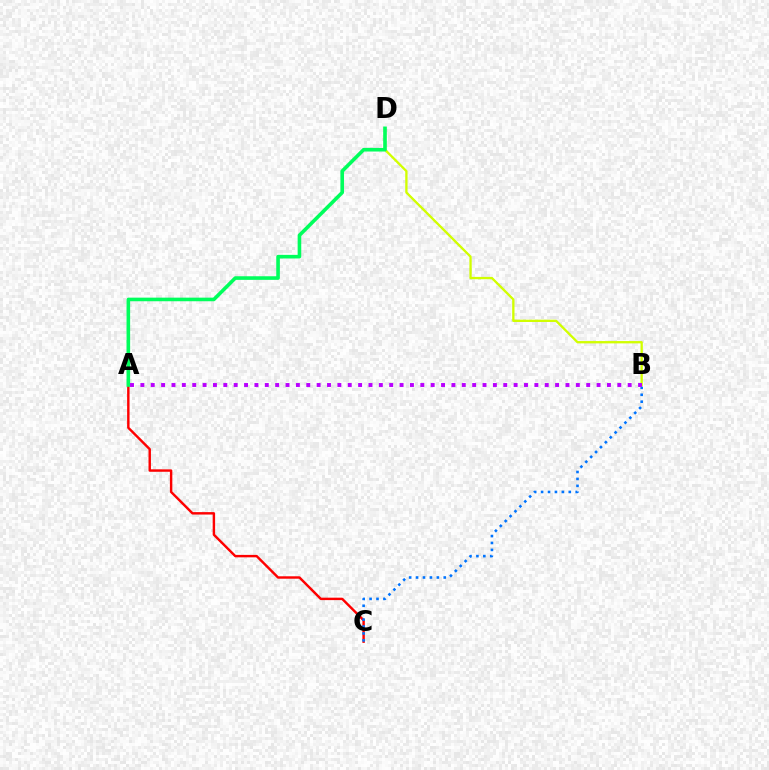{('A', 'C'): [{'color': '#ff0000', 'line_style': 'solid', 'thickness': 1.75}], ('B', 'C'): [{'color': '#0074ff', 'line_style': 'dotted', 'thickness': 1.88}], ('B', 'D'): [{'color': '#d1ff00', 'line_style': 'solid', 'thickness': 1.67}], ('A', 'D'): [{'color': '#00ff5c', 'line_style': 'solid', 'thickness': 2.59}], ('A', 'B'): [{'color': '#b900ff', 'line_style': 'dotted', 'thickness': 2.82}]}